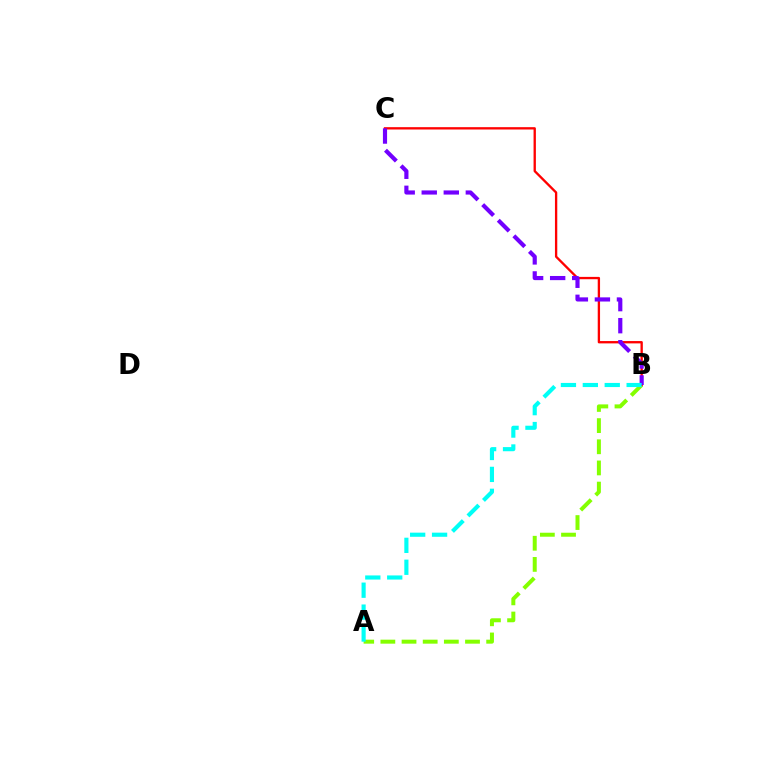{('A', 'B'): [{'color': '#84ff00', 'line_style': 'dashed', 'thickness': 2.87}, {'color': '#00fff6', 'line_style': 'dashed', 'thickness': 2.98}], ('B', 'C'): [{'color': '#ff0000', 'line_style': 'solid', 'thickness': 1.68}, {'color': '#7200ff', 'line_style': 'dashed', 'thickness': 3.0}]}